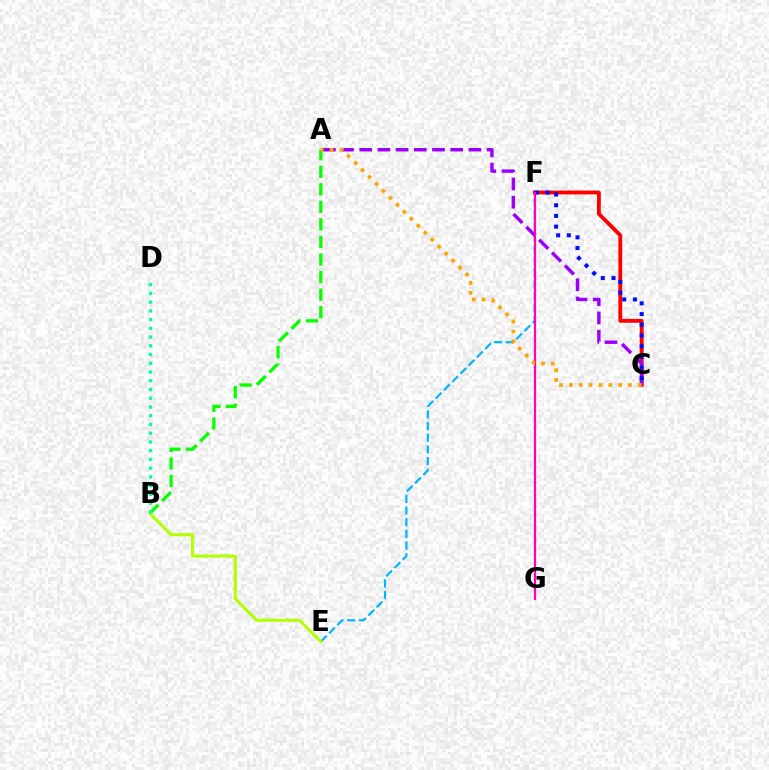{('C', 'F'): [{'color': '#ff0000', 'line_style': 'solid', 'thickness': 2.75}, {'color': '#0010ff', 'line_style': 'dotted', 'thickness': 2.91}], ('E', 'F'): [{'color': '#00b5ff', 'line_style': 'dashed', 'thickness': 1.58}], ('A', 'C'): [{'color': '#9b00ff', 'line_style': 'dashed', 'thickness': 2.47}, {'color': '#ffa500', 'line_style': 'dotted', 'thickness': 2.68}], ('A', 'B'): [{'color': '#08ff00', 'line_style': 'dashed', 'thickness': 2.38}], ('F', 'G'): [{'color': '#ff00bd', 'line_style': 'solid', 'thickness': 1.6}], ('B', 'E'): [{'color': '#b3ff00', 'line_style': 'solid', 'thickness': 2.21}], ('B', 'D'): [{'color': '#00ff9d', 'line_style': 'dotted', 'thickness': 2.37}]}